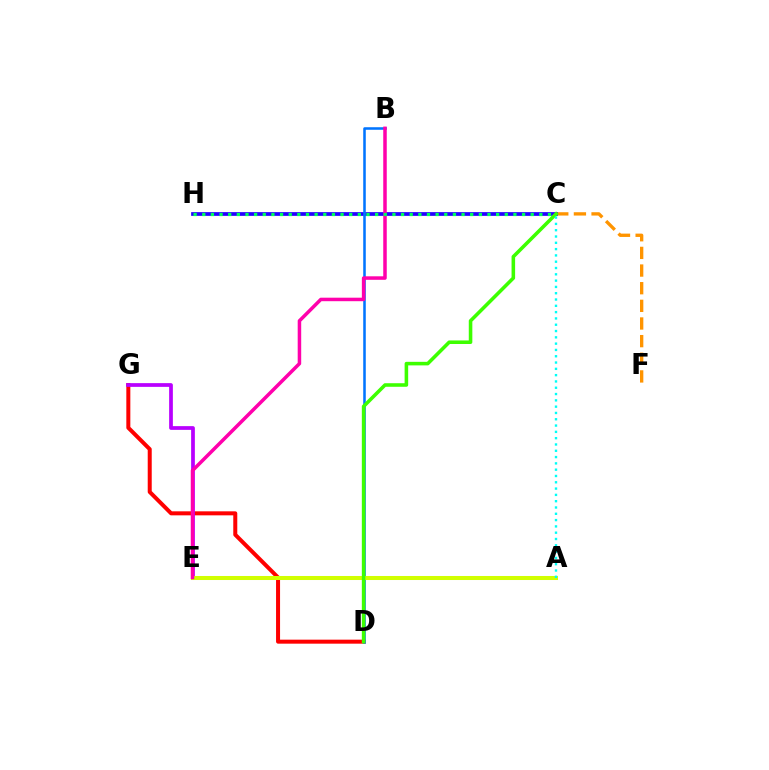{('D', 'G'): [{'color': '#ff0000', 'line_style': 'solid', 'thickness': 2.89}], ('C', 'F'): [{'color': '#ff9400', 'line_style': 'dashed', 'thickness': 2.4}], ('C', 'H'): [{'color': '#2500ff', 'line_style': 'solid', 'thickness': 2.68}, {'color': '#00ff5c', 'line_style': 'dotted', 'thickness': 2.35}], ('E', 'G'): [{'color': '#b900ff', 'line_style': 'solid', 'thickness': 2.69}], ('B', 'D'): [{'color': '#0074ff', 'line_style': 'solid', 'thickness': 1.83}], ('A', 'E'): [{'color': '#d1ff00', 'line_style': 'solid', 'thickness': 2.9}], ('C', 'D'): [{'color': '#3dff00', 'line_style': 'solid', 'thickness': 2.57}], ('B', 'E'): [{'color': '#ff00ac', 'line_style': 'solid', 'thickness': 2.53}], ('A', 'C'): [{'color': '#00fff6', 'line_style': 'dotted', 'thickness': 1.71}]}